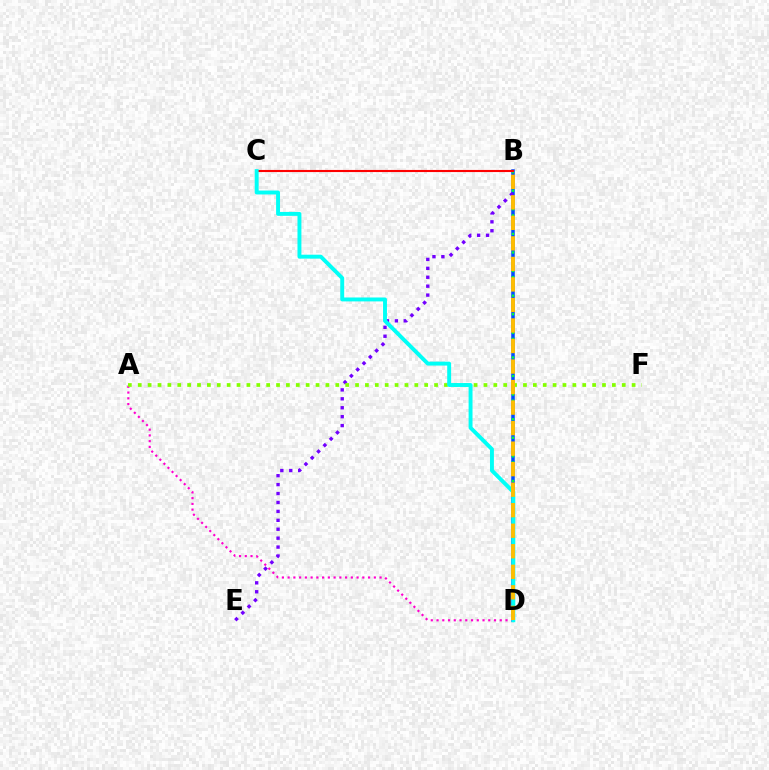{('B', 'D'): [{'color': '#004bff', 'line_style': 'solid', 'thickness': 2.53}, {'color': '#00ff39', 'line_style': 'dotted', 'thickness': 1.68}, {'color': '#ffbd00', 'line_style': 'dashed', 'thickness': 2.79}], ('B', 'C'): [{'color': '#ff0000', 'line_style': 'solid', 'thickness': 1.53}], ('A', 'D'): [{'color': '#ff00cf', 'line_style': 'dotted', 'thickness': 1.56}], ('B', 'E'): [{'color': '#7200ff', 'line_style': 'dotted', 'thickness': 2.42}], ('A', 'F'): [{'color': '#84ff00', 'line_style': 'dotted', 'thickness': 2.68}], ('C', 'D'): [{'color': '#00fff6', 'line_style': 'solid', 'thickness': 2.82}]}